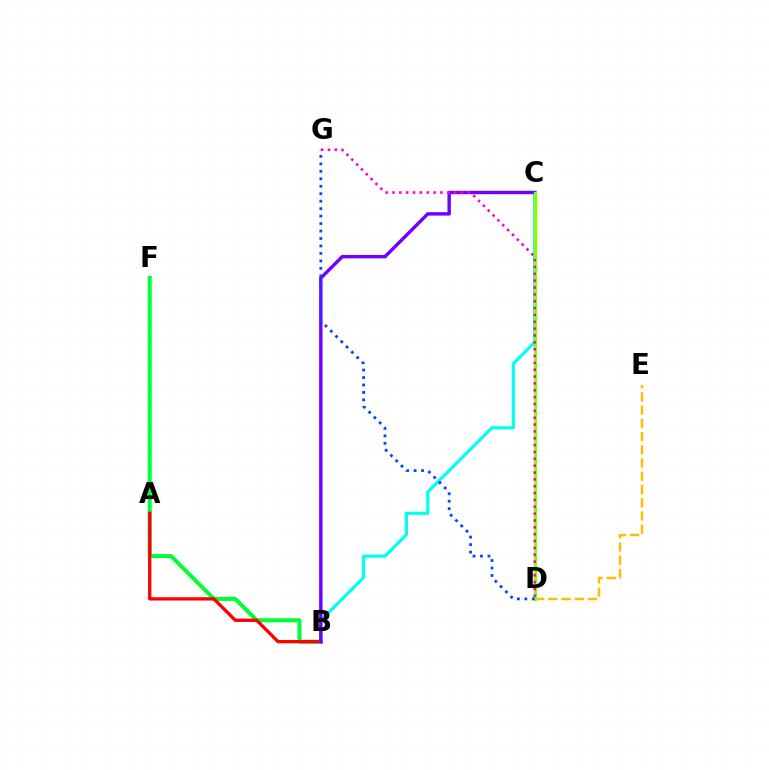{('D', 'E'): [{'color': '#ffbd00', 'line_style': 'dashed', 'thickness': 1.8}], ('B', 'F'): [{'color': '#00ff39', 'line_style': 'solid', 'thickness': 2.91}], ('A', 'B'): [{'color': '#ff0000', 'line_style': 'solid', 'thickness': 2.38}], ('B', 'C'): [{'color': '#00fff6', 'line_style': 'solid', 'thickness': 2.29}, {'color': '#7200ff', 'line_style': 'solid', 'thickness': 2.47}], ('C', 'D'): [{'color': '#84ff00', 'line_style': 'solid', 'thickness': 2.33}], ('D', 'G'): [{'color': '#004bff', 'line_style': 'dotted', 'thickness': 2.03}, {'color': '#ff00cf', 'line_style': 'dotted', 'thickness': 1.86}]}